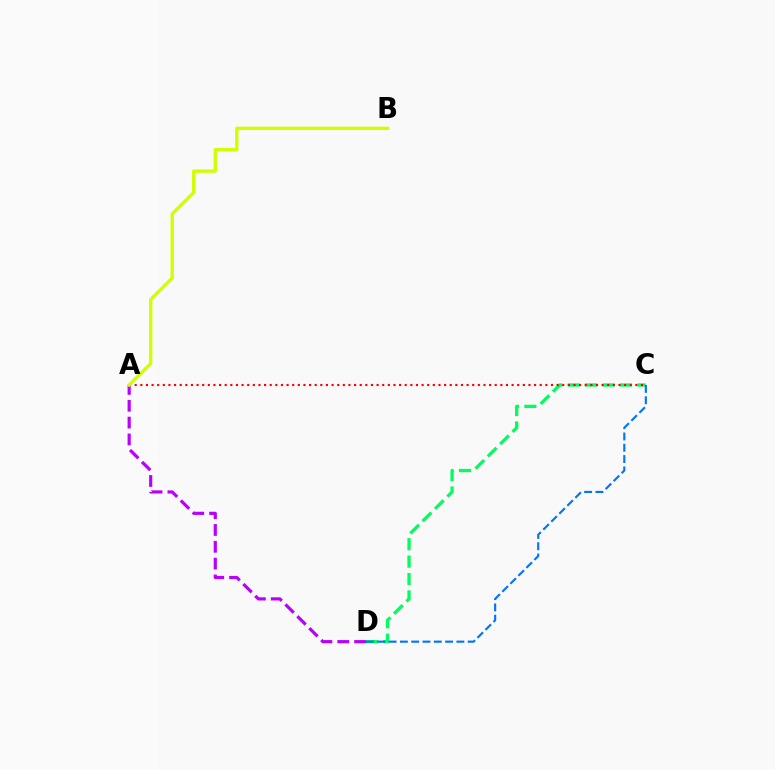{('C', 'D'): [{'color': '#00ff5c', 'line_style': 'dashed', 'thickness': 2.37}, {'color': '#0074ff', 'line_style': 'dashed', 'thickness': 1.53}], ('A', 'C'): [{'color': '#ff0000', 'line_style': 'dotted', 'thickness': 1.53}], ('A', 'D'): [{'color': '#b900ff', 'line_style': 'dashed', 'thickness': 2.29}], ('A', 'B'): [{'color': '#d1ff00', 'line_style': 'solid', 'thickness': 2.41}]}